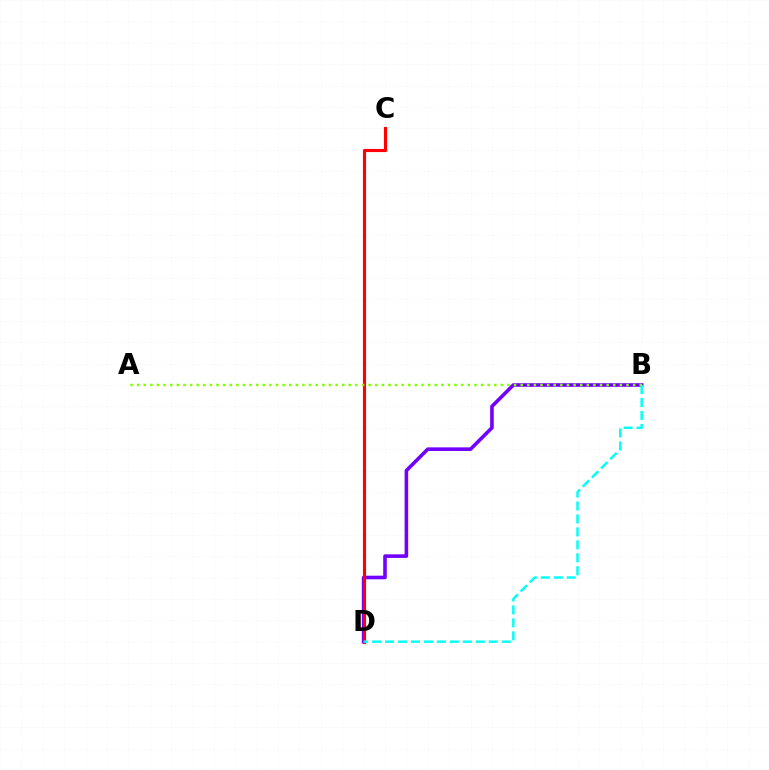{('B', 'D'): [{'color': '#7200ff', 'line_style': 'solid', 'thickness': 2.6}, {'color': '#00fff6', 'line_style': 'dashed', 'thickness': 1.76}], ('C', 'D'): [{'color': '#ff0000', 'line_style': 'solid', 'thickness': 2.25}], ('A', 'B'): [{'color': '#84ff00', 'line_style': 'dotted', 'thickness': 1.8}]}